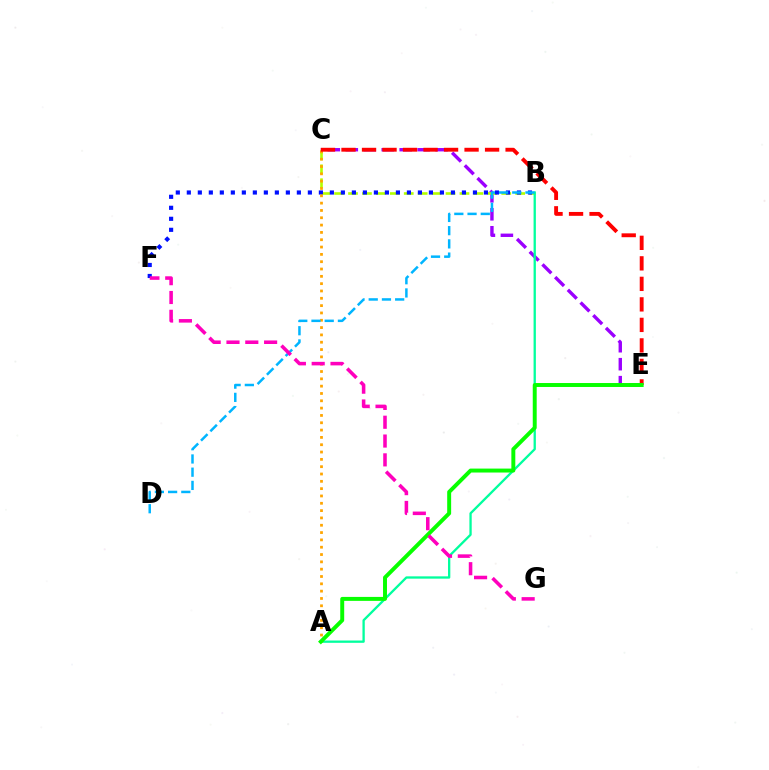{('C', 'E'): [{'color': '#9b00ff', 'line_style': 'dashed', 'thickness': 2.44}, {'color': '#ff0000', 'line_style': 'dashed', 'thickness': 2.79}], ('B', 'C'): [{'color': '#b3ff00', 'line_style': 'dashed', 'thickness': 1.89}], ('A', 'B'): [{'color': '#00ff9d', 'line_style': 'solid', 'thickness': 1.66}], ('B', 'F'): [{'color': '#0010ff', 'line_style': 'dotted', 'thickness': 2.99}], ('A', 'C'): [{'color': '#ffa500', 'line_style': 'dotted', 'thickness': 1.99}], ('A', 'E'): [{'color': '#08ff00', 'line_style': 'solid', 'thickness': 2.84}], ('B', 'D'): [{'color': '#00b5ff', 'line_style': 'dashed', 'thickness': 1.8}], ('F', 'G'): [{'color': '#ff00bd', 'line_style': 'dashed', 'thickness': 2.56}]}